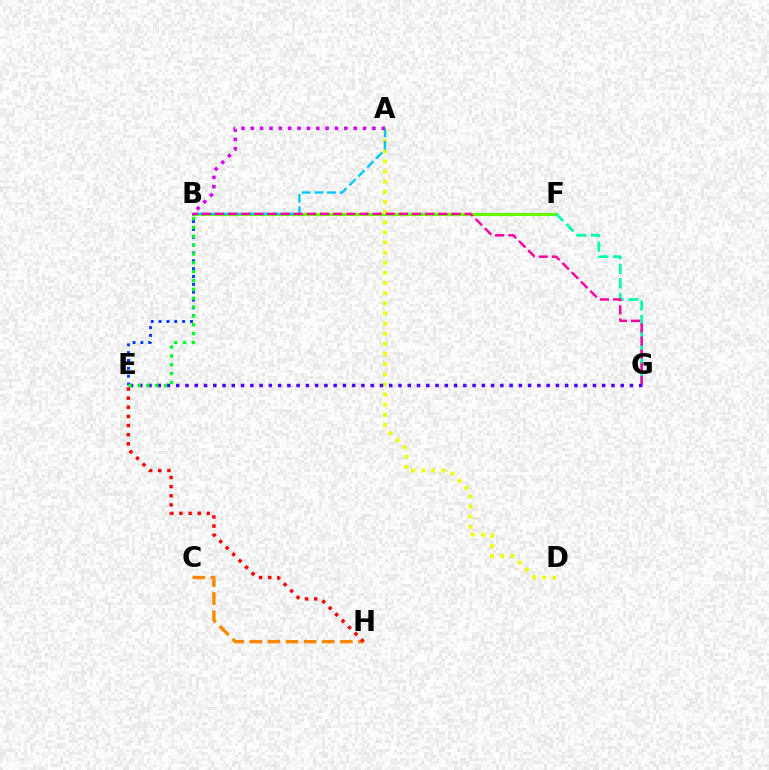{('B', 'F'): [{'color': '#66ff00', 'line_style': 'solid', 'thickness': 2.25}], ('F', 'G'): [{'color': '#00ffaf', 'line_style': 'dashed', 'thickness': 1.97}], ('A', 'D'): [{'color': '#eeff00', 'line_style': 'dotted', 'thickness': 2.76}], ('C', 'H'): [{'color': '#ff8800', 'line_style': 'dashed', 'thickness': 2.46}], ('A', 'B'): [{'color': '#00c7ff', 'line_style': 'dashed', 'thickness': 1.71}, {'color': '#d600ff', 'line_style': 'dotted', 'thickness': 2.54}], ('B', 'E'): [{'color': '#003fff', 'line_style': 'dotted', 'thickness': 2.13}, {'color': '#00ff27', 'line_style': 'dotted', 'thickness': 2.41}], ('E', 'H'): [{'color': '#ff0000', 'line_style': 'dotted', 'thickness': 2.48}], ('B', 'G'): [{'color': '#ff00a0', 'line_style': 'dashed', 'thickness': 1.78}], ('E', 'G'): [{'color': '#4f00ff', 'line_style': 'dotted', 'thickness': 2.52}]}